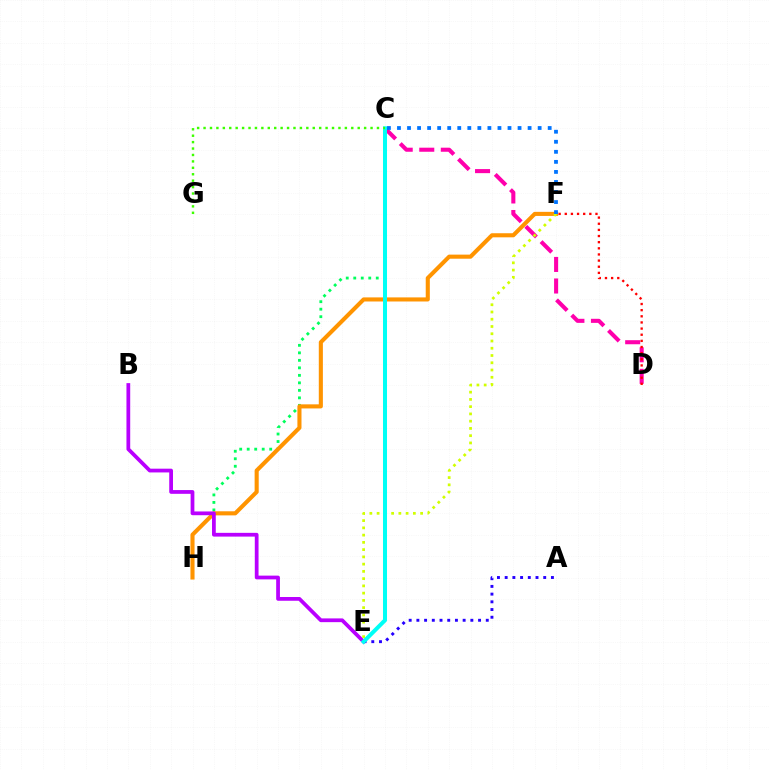{('C', 'D'): [{'color': '#ff00ac', 'line_style': 'dashed', 'thickness': 2.93}], ('C', 'H'): [{'color': '#00ff5c', 'line_style': 'dotted', 'thickness': 2.04}], ('F', 'H'): [{'color': '#ff9400', 'line_style': 'solid', 'thickness': 2.94}], ('B', 'E'): [{'color': '#b900ff', 'line_style': 'solid', 'thickness': 2.7}], ('D', 'F'): [{'color': '#ff0000', 'line_style': 'dotted', 'thickness': 1.67}], ('E', 'F'): [{'color': '#d1ff00', 'line_style': 'dotted', 'thickness': 1.97}], ('C', 'F'): [{'color': '#0074ff', 'line_style': 'dotted', 'thickness': 2.73}], ('A', 'E'): [{'color': '#2500ff', 'line_style': 'dotted', 'thickness': 2.09}], ('C', 'E'): [{'color': '#00fff6', 'line_style': 'solid', 'thickness': 2.89}], ('C', 'G'): [{'color': '#3dff00', 'line_style': 'dotted', 'thickness': 1.75}]}